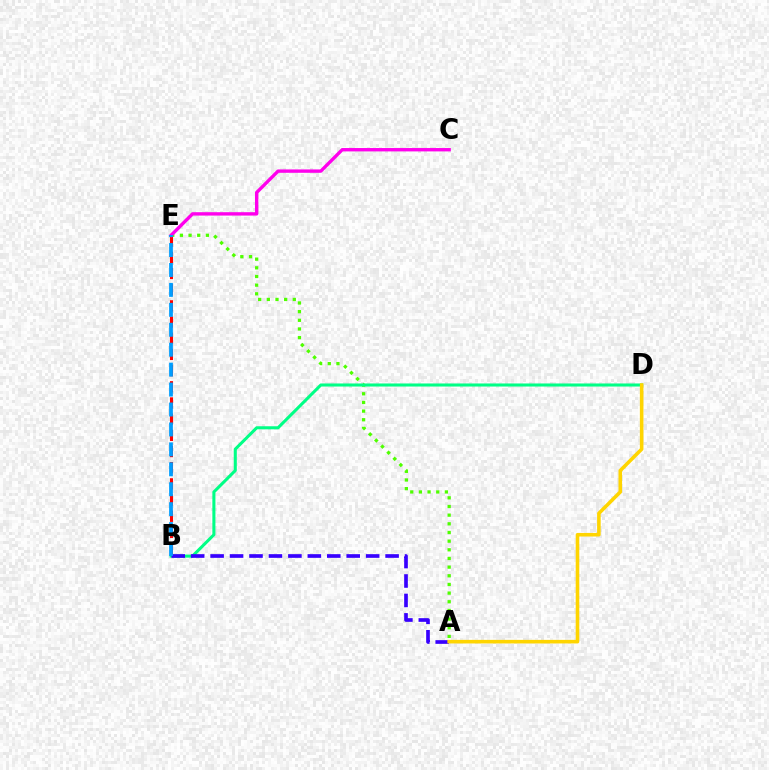{('B', 'E'): [{'color': '#ff0000', 'line_style': 'dashed', 'thickness': 2.2}, {'color': '#009eff', 'line_style': 'dashed', 'thickness': 2.71}], ('A', 'E'): [{'color': '#4fff00', 'line_style': 'dotted', 'thickness': 2.35}], ('B', 'D'): [{'color': '#00ff86', 'line_style': 'solid', 'thickness': 2.2}], ('C', 'E'): [{'color': '#ff00ed', 'line_style': 'solid', 'thickness': 2.43}], ('A', 'B'): [{'color': '#3700ff', 'line_style': 'dashed', 'thickness': 2.64}], ('A', 'D'): [{'color': '#ffd500', 'line_style': 'solid', 'thickness': 2.58}]}